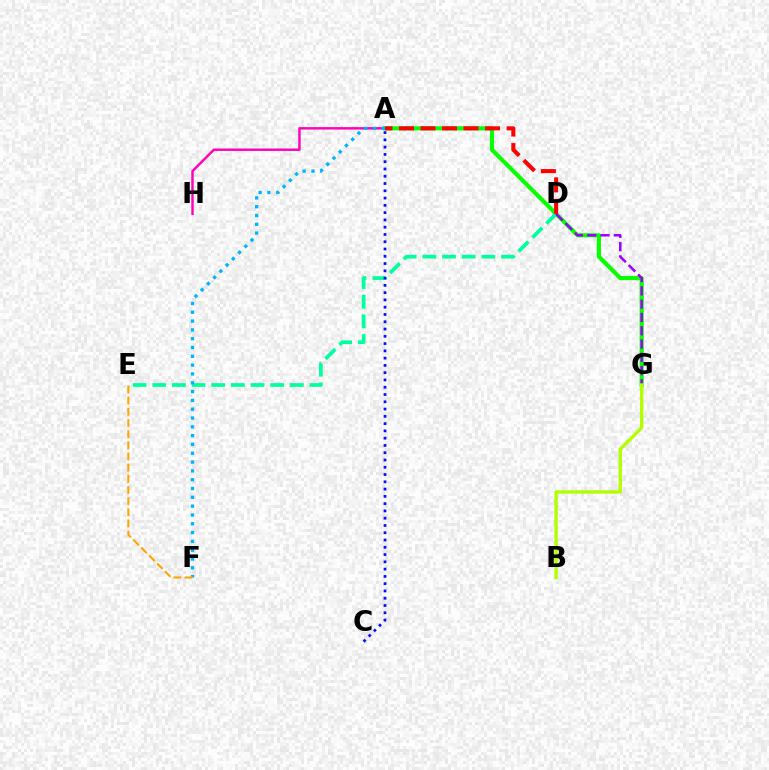{('A', 'G'): [{'color': '#08ff00', 'line_style': 'solid', 'thickness': 2.98}], ('A', 'H'): [{'color': '#ff00bd', 'line_style': 'solid', 'thickness': 1.75}], ('D', 'E'): [{'color': '#00ff9d', 'line_style': 'dashed', 'thickness': 2.67}], ('D', 'G'): [{'color': '#9b00ff', 'line_style': 'dashed', 'thickness': 1.8}], ('A', 'C'): [{'color': '#0010ff', 'line_style': 'dotted', 'thickness': 1.98}], ('A', 'F'): [{'color': '#00b5ff', 'line_style': 'dotted', 'thickness': 2.39}], ('A', 'D'): [{'color': '#ff0000', 'line_style': 'dashed', 'thickness': 2.92}], ('E', 'F'): [{'color': '#ffa500', 'line_style': 'dashed', 'thickness': 1.52}], ('B', 'G'): [{'color': '#b3ff00', 'line_style': 'solid', 'thickness': 2.44}]}